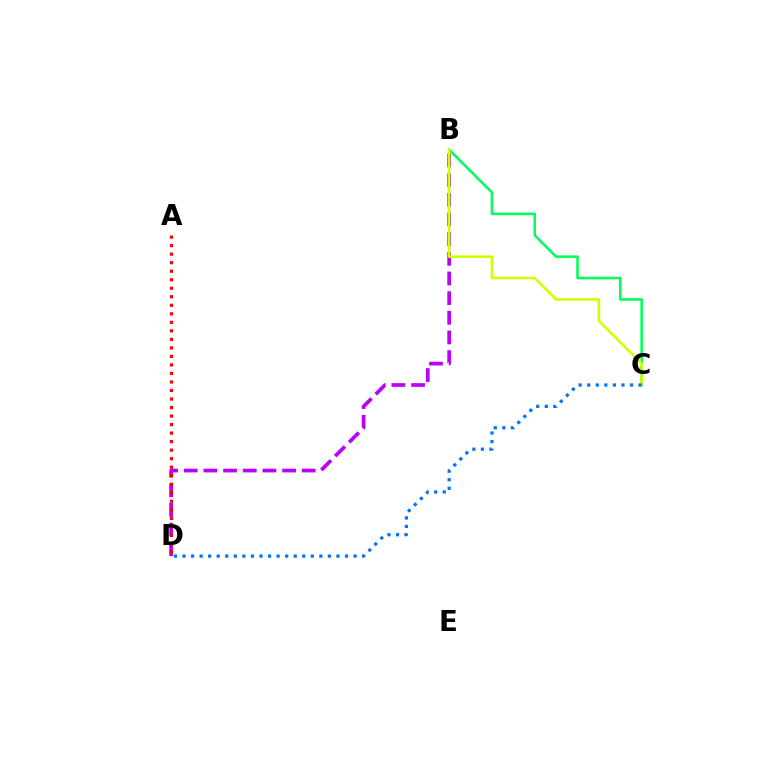{('B', 'D'): [{'color': '#b900ff', 'line_style': 'dashed', 'thickness': 2.67}], ('A', 'D'): [{'color': '#ff0000', 'line_style': 'dotted', 'thickness': 2.32}], ('B', 'C'): [{'color': '#00ff5c', 'line_style': 'solid', 'thickness': 1.85}, {'color': '#d1ff00', 'line_style': 'solid', 'thickness': 1.87}], ('C', 'D'): [{'color': '#0074ff', 'line_style': 'dotted', 'thickness': 2.32}]}